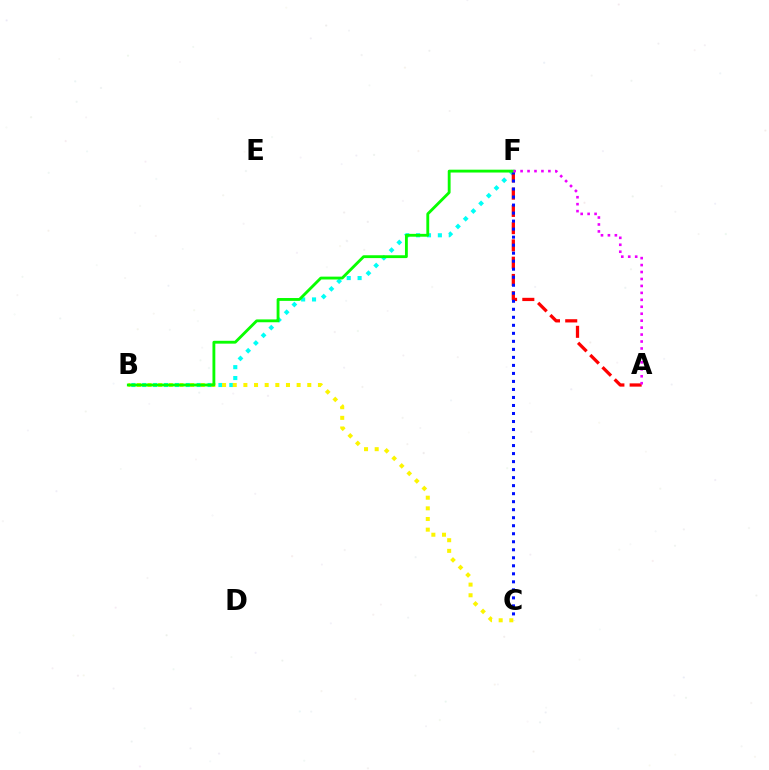{('B', 'F'): [{'color': '#00fff6', 'line_style': 'dotted', 'thickness': 2.96}, {'color': '#08ff00', 'line_style': 'solid', 'thickness': 2.05}], ('A', 'F'): [{'color': '#ff0000', 'line_style': 'dashed', 'thickness': 2.34}, {'color': '#ee00ff', 'line_style': 'dotted', 'thickness': 1.89}], ('C', 'F'): [{'color': '#0010ff', 'line_style': 'dotted', 'thickness': 2.18}], ('B', 'C'): [{'color': '#fcf500', 'line_style': 'dotted', 'thickness': 2.89}]}